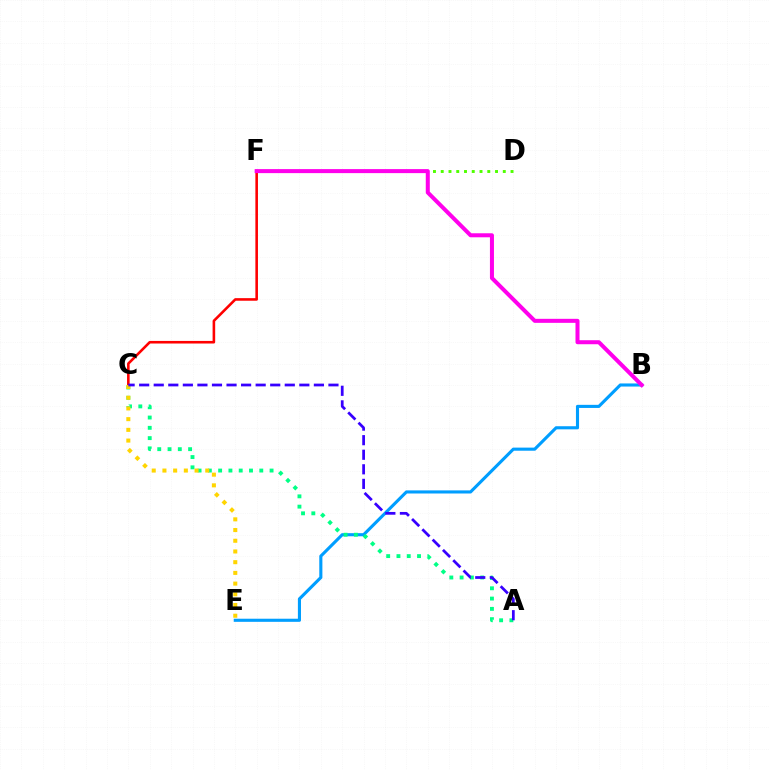{('B', 'E'): [{'color': '#009eff', 'line_style': 'solid', 'thickness': 2.24}], ('D', 'F'): [{'color': '#4fff00', 'line_style': 'dotted', 'thickness': 2.11}], ('C', 'F'): [{'color': '#ff0000', 'line_style': 'solid', 'thickness': 1.87}], ('A', 'C'): [{'color': '#00ff86', 'line_style': 'dotted', 'thickness': 2.79}, {'color': '#3700ff', 'line_style': 'dashed', 'thickness': 1.98}], ('C', 'E'): [{'color': '#ffd500', 'line_style': 'dotted', 'thickness': 2.91}], ('B', 'F'): [{'color': '#ff00ed', 'line_style': 'solid', 'thickness': 2.89}]}